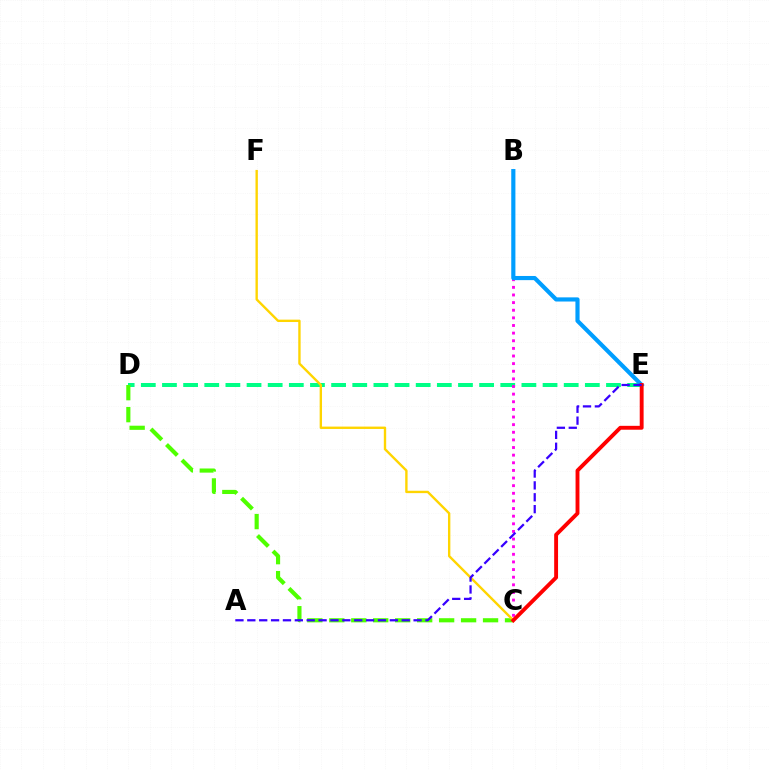{('D', 'E'): [{'color': '#00ff86', 'line_style': 'dashed', 'thickness': 2.87}], ('B', 'C'): [{'color': '#ff00ed', 'line_style': 'dotted', 'thickness': 2.07}], ('B', 'E'): [{'color': '#009eff', 'line_style': 'solid', 'thickness': 2.99}], ('C', 'D'): [{'color': '#4fff00', 'line_style': 'dashed', 'thickness': 2.98}], ('C', 'F'): [{'color': '#ffd500', 'line_style': 'solid', 'thickness': 1.71}], ('C', 'E'): [{'color': '#ff0000', 'line_style': 'solid', 'thickness': 2.79}], ('A', 'E'): [{'color': '#3700ff', 'line_style': 'dashed', 'thickness': 1.61}]}